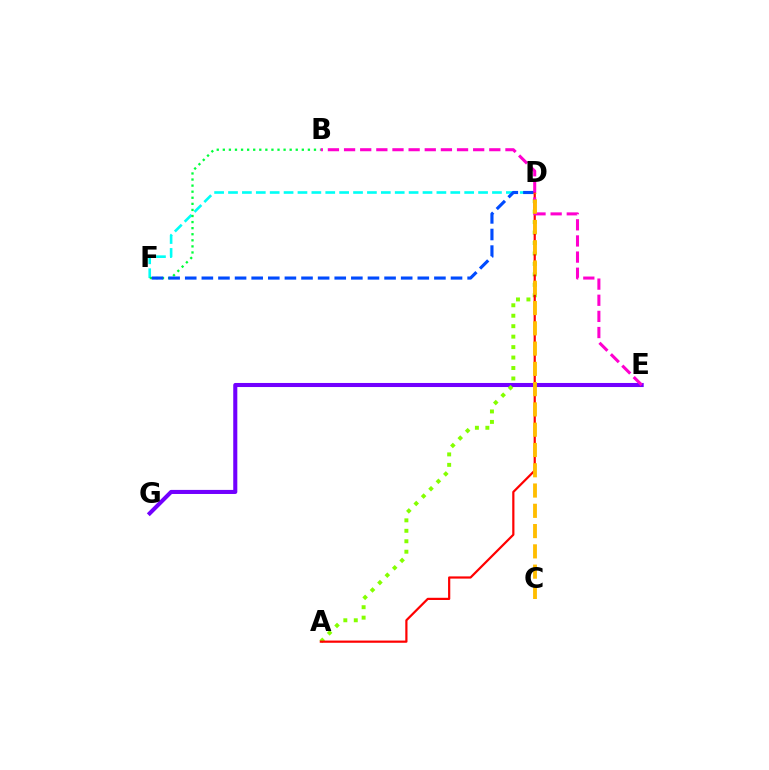{('E', 'G'): [{'color': '#7200ff', 'line_style': 'solid', 'thickness': 2.93}], ('A', 'D'): [{'color': '#84ff00', 'line_style': 'dotted', 'thickness': 2.84}, {'color': '#ff0000', 'line_style': 'solid', 'thickness': 1.59}], ('D', 'F'): [{'color': '#00fff6', 'line_style': 'dashed', 'thickness': 1.89}, {'color': '#004bff', 'line_style': 'dashed', 'thickness': 2.26}], ('B', 'F'): [{'color': '#00ff39', 'line_style': 'dotted', 'thickness': 1.65}], ('B', 'E'): [{'color': '#ff00cf', 'line_style': 'dashed', 'thickness': 2.19}], ('C', 'D'): [{'color': '#ffbd00', 'line_style': 'dashed', 'thickness': 2.75}]}